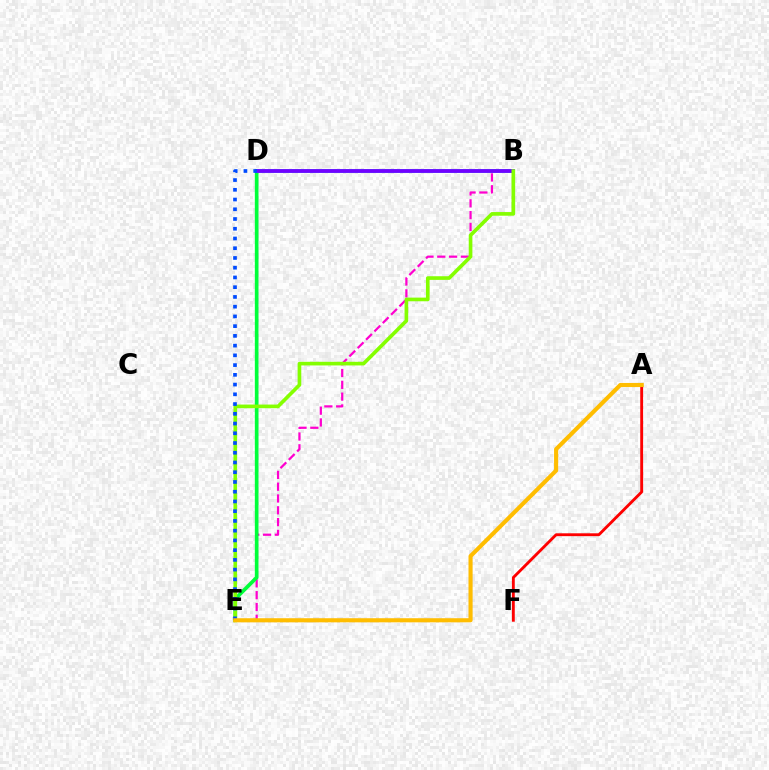{('B', 'E'): [{'color': '#ff00cf', 'line_style': 'dashed', 'thickness': 1.6}, {'color': '#84ff00', 'line_style': 'solid', 'thickness': 2.63}], ('D', 'E'): [{'color': '#00ff39', 'line_style': 'solid', 'thickness': 2.65}, {'color': '#004bff', 'line_style': 'dotted', 'thickness': 2.65}], ('B', 'D'): [{'color': '#00fff6', 'line_style': 'solid', 'thickness': 2.68}, {'color': '#7200ff', 'line_style': 'solid', 'thickness': 2.72}], ('A', 'F'): [{'color': '#ff0000', 'line_style': 'solid', 'thickness': 2.06}], ('A', 'E'): [{'color': '#ffbd00', 'line_style': 'solid', 'thickness': 2.96}]}